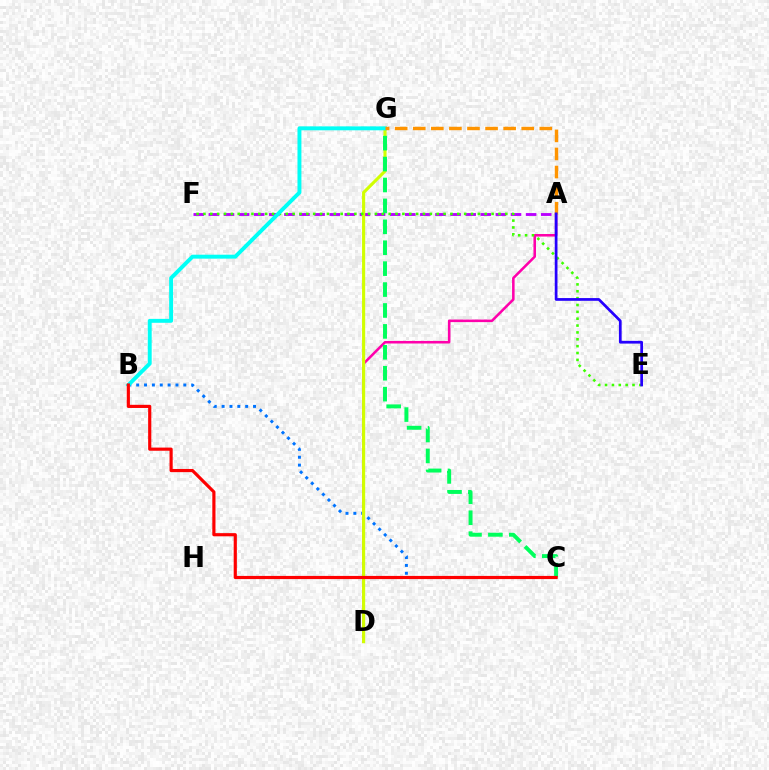{('A', 'F'): [{'color': '#b900ff', 'line_style': 'dashed', 'thickness': 2.05}], ('B', 'C'): [{'color': '#0074ff', 'line_style': 'dotted', 'thickness': 2.13}, {'color': '#ff0000', 'line_style': 'solid', 'thickness': 2.28}], ('A', 'D'): [{'color': '#ff00ac', 'line_style': 'solid', 'thickness': 1.84}], ('D', 'G'): [{'color': '#d1ff00', 'line_style': 'solid', 'thickness': 2.25}], ('E', 'F'): [{'color': '#3dff00', 'line_style': 'dotted', 'thickness': 1.86}], ('C', 'G'): [{'color': '#00ff5c', 'line_style': 'dashed', 'thickness': 2.84}], ('B', 'G'): [{'color': '#00fff6', 'line_style': 'solid', 'thickness': 2.82}], ('A', 'G'): [{'color': '#ff9400', 'line_style': 'dashed', 'thickness': 2.46}], ('A', 'E'): [{'color': '#2500ff', 'line_style': 'solid', 'thickness': 1.97}]}